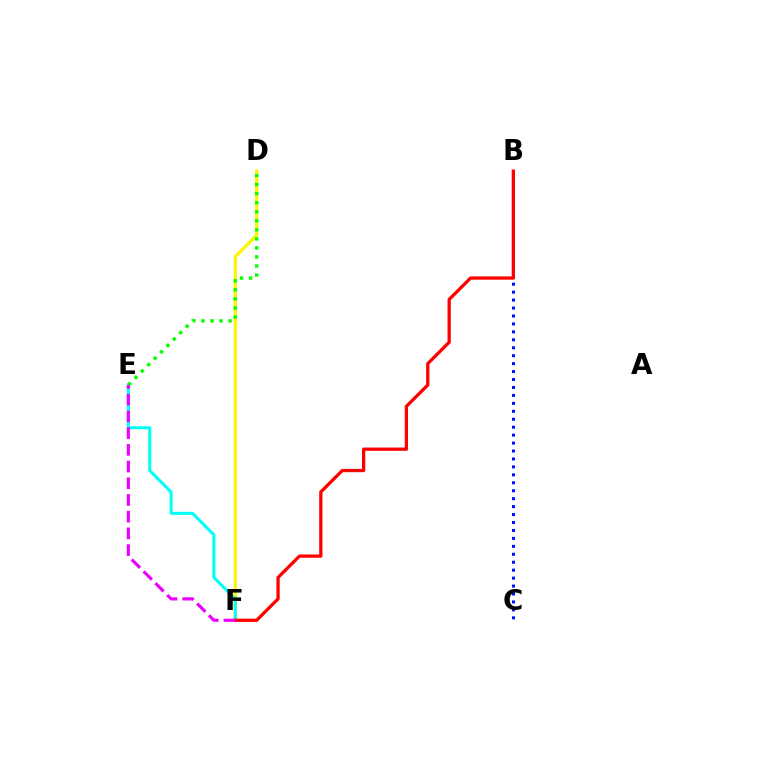{('D', 'F'): [{'color': '#fcf500', 'line_style': 'solid', 'thickness': 2.35}], ('B', 'C'): [{'color': '#0010ff', 'line_style': 'dotted', 'thickness': 2.16}], ('E', 'F'): [{'color': '#00fff6', 'line_style': 'solid', 'thickness': 2.17}, {'color': '#ee00ff', 'line_style': 'dashed', 'thickness': 2.27}], ('D', 'E'): [{'color': '#08ff00', 'line_style': 'dotted', 'thickness': 2.46}], ('B', 'F'): [{'color': '#ff0000', 'line_style': 'solid', 'thickness': 2.35}]}